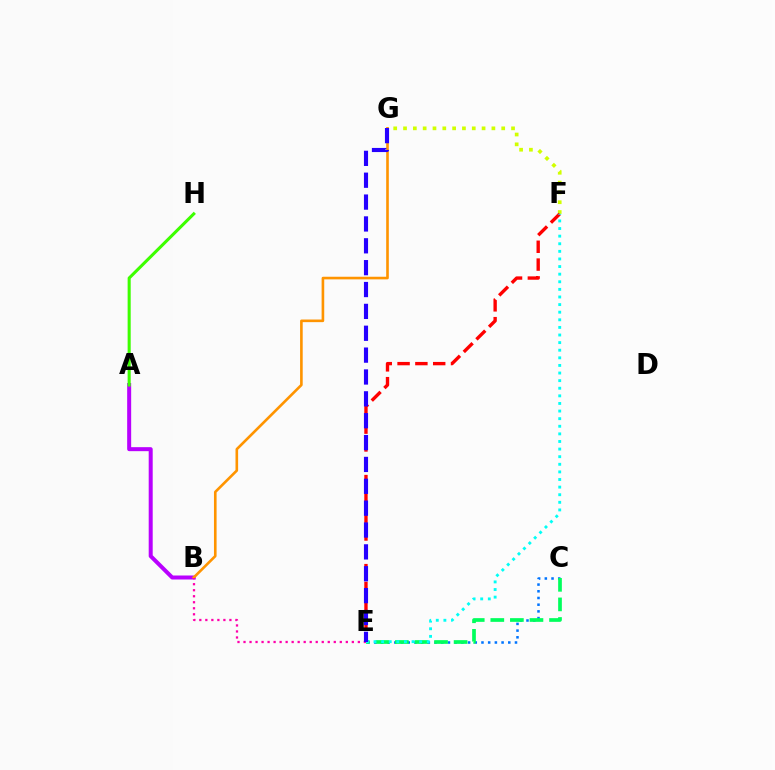{('A', 'B'): [{'color': '#b900ff', 'line_style': 'solid', 'thickness': 2.88}], ('A', 'H'): [{'color': '#3dff00', 'line_style': 'solid', 'thickness': 2.21}], ('C', 'E'): [{'color': '#0074ff', 'line_style': 'dotted', 'thickness': 1.82}, {'color': '#00ff5c', 'line_style': 'dashed', 'thickness': 2.66}], ('B', 'G'): [{'color': '#ff9400', 'line_style': 'solid', 'thickness': 1.89}], ('B', 'E'): [{'color': '#ff00ac', 'line_style': 'dotted', 'thickness': 1.63}], ('F', 'G'): [{'color': '#d1ff00', 'line_style': 'dotted', 'thickness': 2.67}], ('E', 'F'): [{'color': '#ff0000', 'line_style': 'dashed', 'thickness': 2.42}, {'color': '#00fff6', 'line_style': 'dotted', 'thickness': 2.07}], ('E', 'G'): [{'color': '#2500ff', 'line_style': 'dashed', 'thickness': 2.97}]}